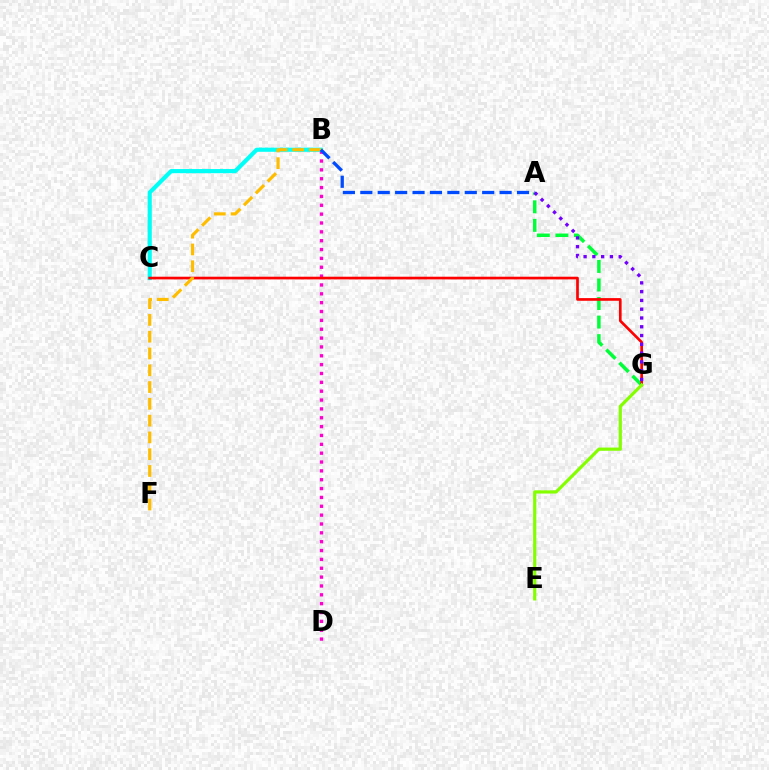{('B', 'D'): [{'color': '#ff00cf', 'line_style': 'dotted', 'thickness': 2.41}], ('B', 'C'): [{'color': '#00fff6', 'line_style': 'solid', 'thickness': 2.99}], ('A', 'G'): [{'color': '#00ff39', 'line_style': 'dashed', 'thickness': 2.52}, {'color': '#7200ff', 'line_style': 'dotted', 'thickness': 2.39}], ('C', 'G'): [{'color': '#ff0000', 'line_style': 'solid', 'thickness': 1.93}], ('E', 'G'): [{'color': '#84ff00', 'line_style': 'solid', 'thickness': 2.3}], ('B', 'F'): [{'color': '#ffbd00', 'line_style': 'dashed', 'thickness': 2.28}], ('A', 'B'): [{'color': '#004bff', 'line_style': 'dashed', 'thickness': 2.37}]}